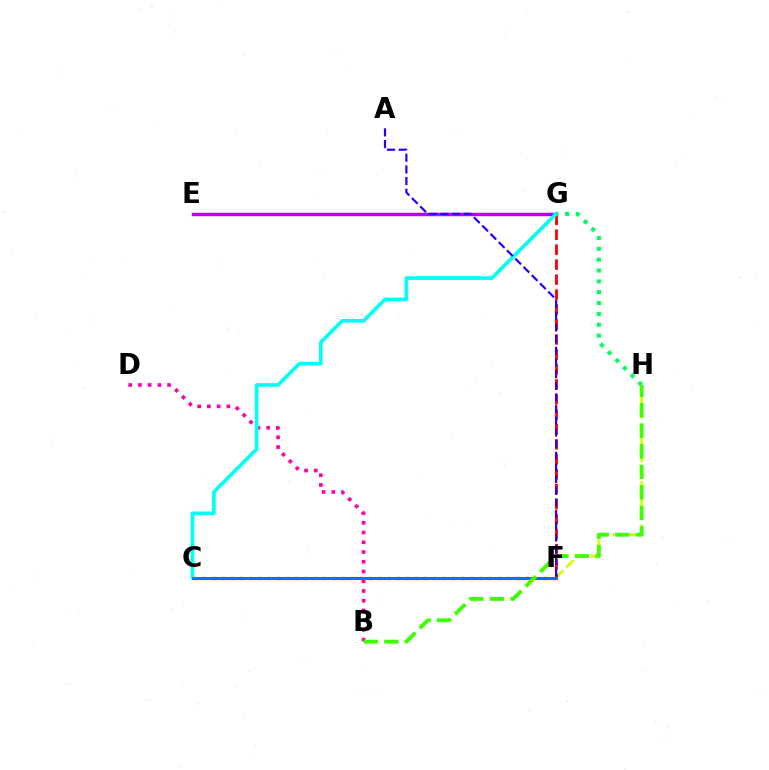{('F', 'H'): [{'color': '#d1ff00', 'line_style': 'dashed', 'thickness': 1.97}], ('C', 'F'): [{'color': '#ff9400', 'line_style': 'dotted', 'thickness': 2.5}, {'color': '#0074ff', 'line_style': 'solid', 'thickness': 2.15}], ('E', 'G'): [{'color': '#b900ff', 'line_style': 'solid', 'thickness': 2.49}], ('B', 'D'): [{'color': '#ff00ac', 'line_style': 'dotted', 'thickness': 2.64}], ('F', 'G'): [{'color': '#ff0000', 'line_style': 'dashed', 'thickness': 2.03}], ('C', 'G'): [{'color': '#00fff6', 'line_style': 'solid', 'thickness': 2.65}], ('G', 'H'): [{'color': '#00ff5c', 'line_style': 'dotted', 'thickness': 2.95}], ('B', 'H'): [{'color': '#3dff00', 'line_style': 'dashed', 'thickness': 2.79}], ('A', 'F'): [{'color': '#2500ff', 'line_style': 'dashed', 'thickness': 1.59}]}